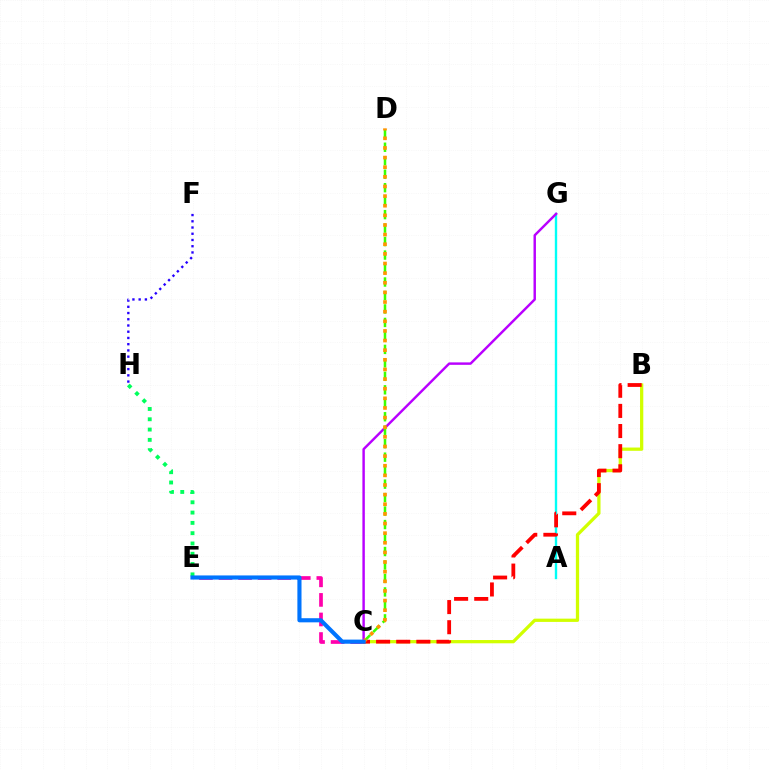{('A', 'G'): [{'color': '#00fff6', 'line_style': 'solid', 'thickness': 1.71}], ('C', 'E'): [{'color': '#ff00ac', 'line_style': 'dashed', 'thickness': 2.66}, {'color': '#0074ff', 'line_style': 'solid', 'thickness': 2.97}], ('C', 'G'): [{'color': '#b900ff', 'line_style': 'solid', 'thickness': 1.76}], ('B', 'C'): [{'color': '#d1ff00', 'line_style': 'solid', 'thickness': 2.35}, {'color': '#ff0000', 'line_style': 'dashed', 'thickness': 2.73}], ('C', 'D'): [{'color': '#3dff00', 'line_style': 'dashed', 'thickness': 1.83}, {'color': '#ff9400', 'line_style': 'dotted', 'thickness': 2.62}], ('E', 'H'): [{'color': '#00ff5c', 'line_style': 'dotted', 'thickness': 2.8}], ('F', 'H'): [{'color': '#2500ff', 'line_style': 'dotted', 'thickness': 1.69}]}